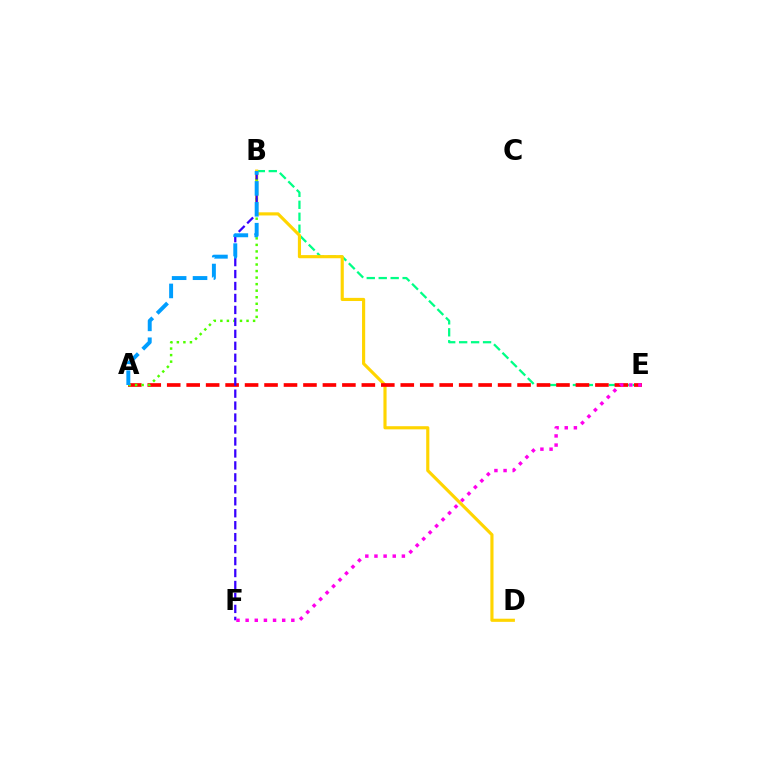{('B', 'E'): [{'color': '#00ff86', 'line_style': 'dashed', 'thickness': 1.62}], ('B', 'D'): [{'color': '#ffd500', 'line_style': 'solid', 'thickness': 2.27}], ('A', 'E'): [{'color': '#ff0000', 'line_style': 'dashed', 'thickness': 2.64}], ('A', 'B'): [{'color': '#4fff00', 'line_style': 'dotted', 'thickness': 1.78}, {'color': '#009eff', 'line_style': 'dashed', 'thickness': 2.84}], ('B', 'F'): [{'color': '#3700ff', 'line_style': 'dashed', 'thickness': 1.62}], ('E', 'F'): [{'color': '#ff00ed', 'line_style': 'dotted', 'thickness': 2.48}]}